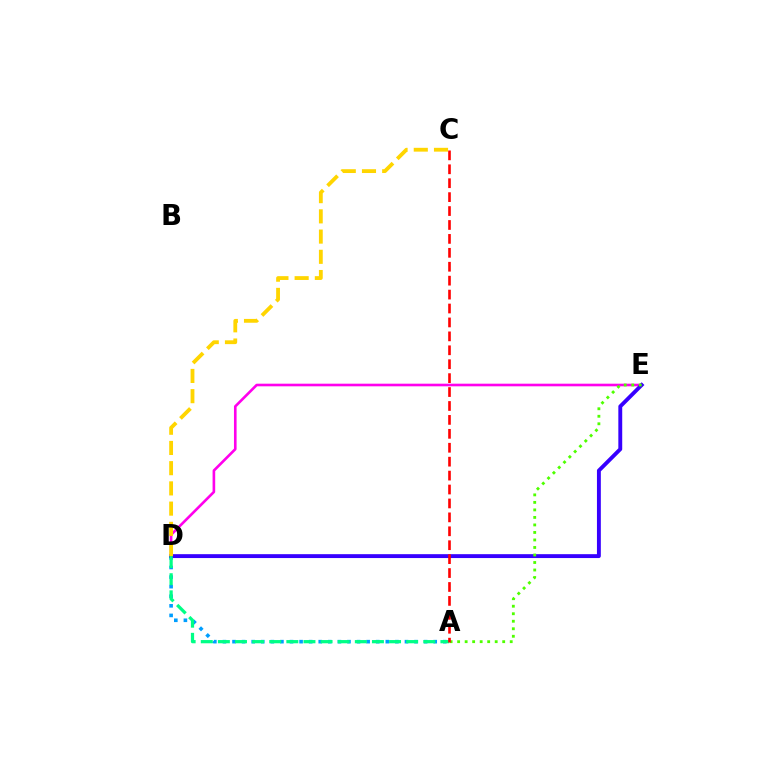{('A', 'D'): [{'color': '#009eff', 'line_style': 'dotted', 'thickness': 2.6}, {'color': '#00ff86', 'line_style': 'dashed', 'thickness': 2.33}], ('D', 'E'): [{'color': '#ff00ed', 'line_style': 'solid', 'thickness': 1.89}, {'color': '#3700ff', 'line_style': 'solid', 'thickness': 2.8}], ('A', 'E'): [{'color': '#4fff00', 'line_style': 'dotted', 'thickness': 2.04}], ('A', 'C'): [{'color': '#ff0000', 'line_style': 'dashed', 'thickness': 1.89}], ('C', 'D'): [{'color': '#ffd500', 'line_style': 'dashed', 'thickness': 2.75}]}